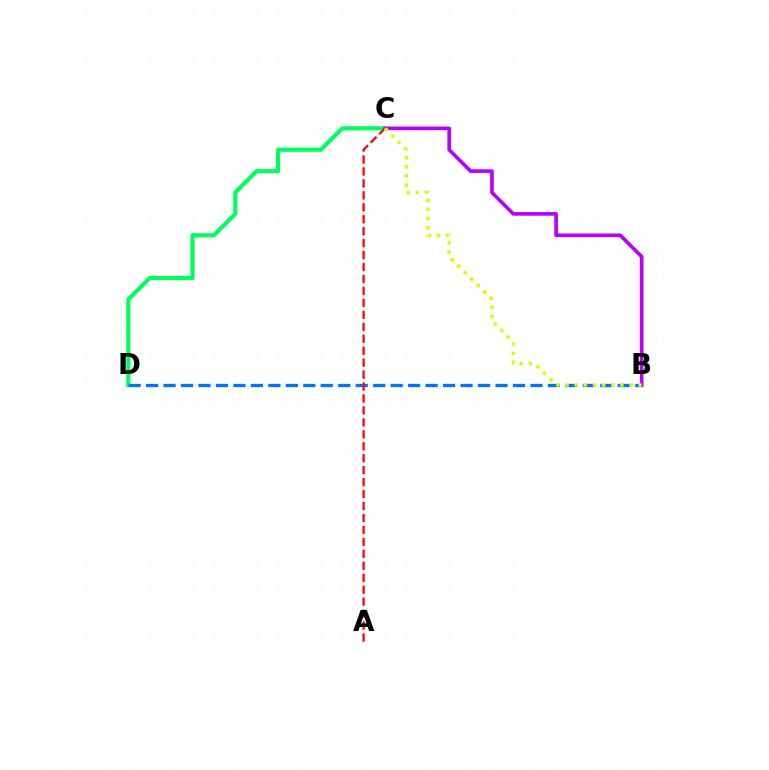{('C', 'D'): [{'color': '#00ff5c', 'line_style': 'solid', 'thickness': 2.99}], ('B', 'D'): [{'color': '#0074ff', 'line_style': 'dashed', 'thickness': 2.37}], ('A', 'C'): [{'color': '#ff0000', 'line_style': 'dashed', 'thickness': 1.62}], ('B', 'C'): [{'color': '#b900ff', 'line_style': 'solid', 'thickness': 2.63}, {'color': '#d1ff00', 'line_style': 'dotted', 'thickness': 2.48}]}